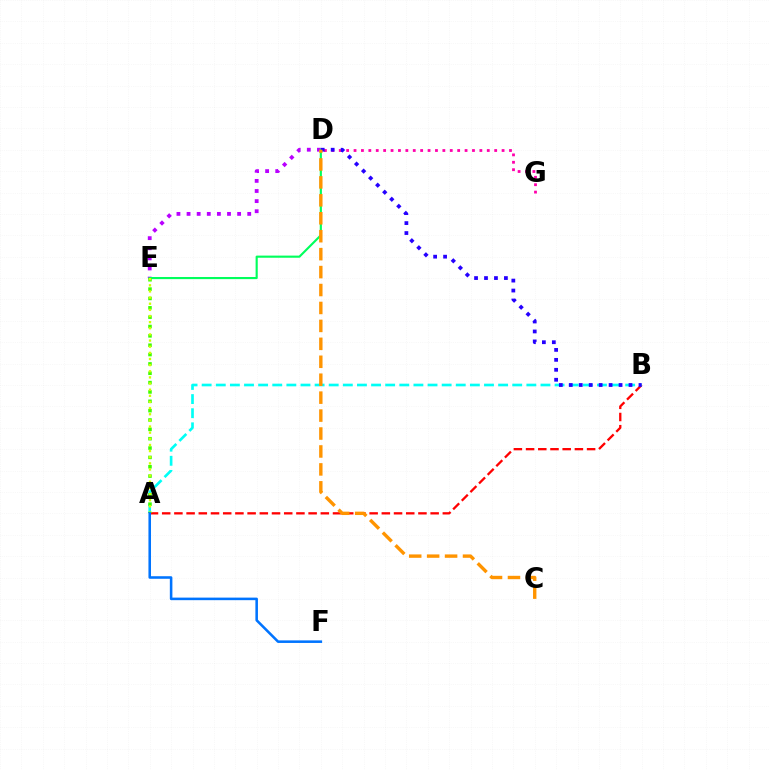{('D', 'G'): [{'color': '#ff00ac', 'line_style': 'dotted', 'thickness': 2.01}], ('D', 'E'): [{'color': '#b900ff', 'line_style': 'dotted', 'thickness': 2.75}, {'color': '#00ff5c', 'line_style': 'solid', 'thickness': 1.54}], ('A', 'B'): [{'color': '#ff0000', 'line_style': 'dashed', 'thickness': 1.66}, {'color': '#00fff6', 'line_style': 'dashed', 'thickness': 1.92}], ('B', 'D'): [{'color': '#2500ff', 'line_style': 'dotted', 'thickness': 2.7}], ('A', 'E'): [{'color': '#3dff00', 'line_style': 'dotted', 'thickness': 2.54}, {'color': '#d1ff00', 'line_style': 'dotted', 'thickness': 1.67}], ('C', 'D'): [{'color': '#ff9400', 'line_style': 'dashed', 'thickness': 2.44}], ('A', 'F'): [{'color': '#0074ff', 'line_style': 'solid', 'thickness': 1.84}]}